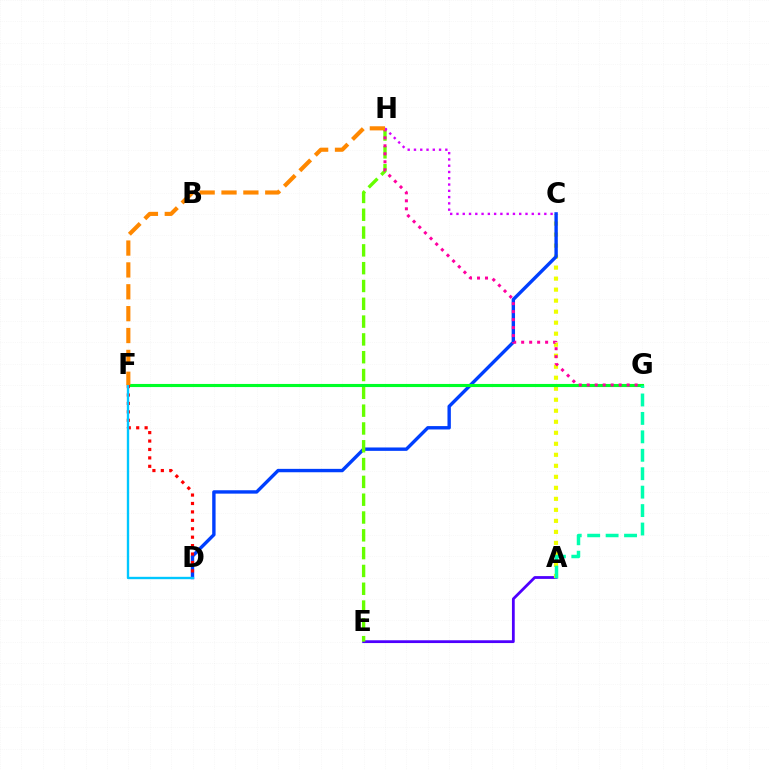{('A', 'E'): [{'color': '#4f00ff', 'line_style': 'solid', 'thickness': 2.01}], ('A', 'C'): [{'color': '#eeff00', 'line_style': 'dotted', 'thickness': 2.99}], ('C', 'D'): [{'color': '#003fff', 'line_style': 'solid', 'thickness': 2.44}], ('E', 'H'): [{'color': '#66ff00', 'line_style': 'dashed', 'thickness': 2.42}], ('F', 'G'): [{'color': '#00ff27', 'line_style': 'solid', 'thickness': 2.24}], ('D', 'F'): [{'color': '#ff0000', 'line_style': 'dotted', 'thickness': 2.29}, {'color': '#00c7ff', 'line_style': 'solid', 'thickness': 1.7}], ('G', 'H'): [{'color': '#ff00a0', 'line_style': 'dotted', 'thickness': 2.17}], ('C', 'H'): [{'color': '#d600ff', 'line_style': 'dotted', 'thickness': 1.7}], ('F', 'H'): [{'color': '#ff8800', 'line_style': 'dashed', 'thickness': 2.97}], ('A', 'G'): [{'color': '#00ffaf', 'line_style': 'dashed', 'thickness': 2.5}]}